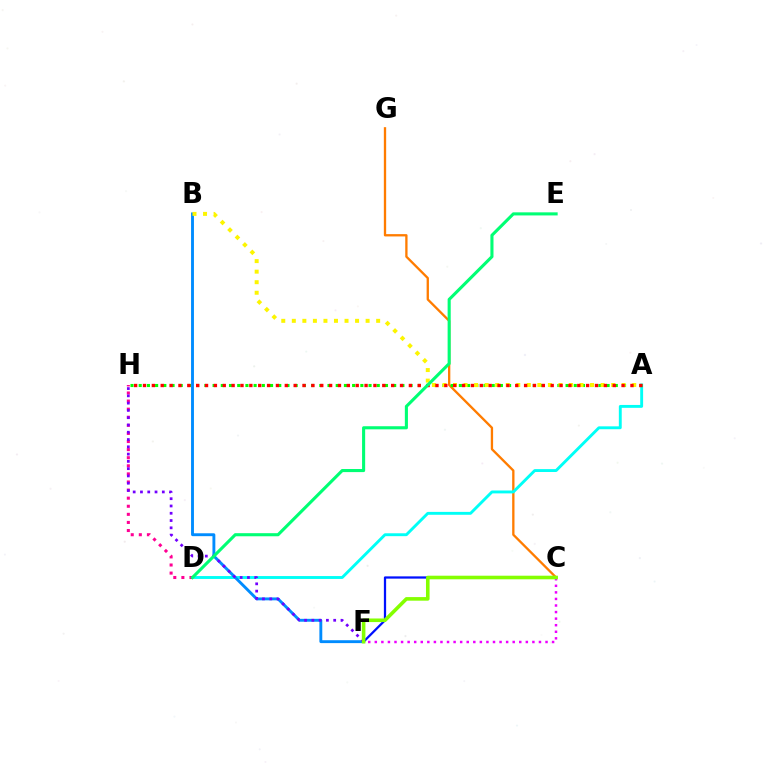{('C', 'G'): [{'color': '#ff7c00', 'line_style': 'solid', 'thickness': 1.67}], ('A', 'D'): [{'color': '#00fff6', 'line_style': 'solid', 'thickness': 2.08}], ('A', 'H'): [{'color': '#08ff00', 'line_style': 'dotted', 'thickness': 2.23}, {'color': '#ff0000', 'line_style': 'dotted', 'thickness': 2.41}], ('B', 'F'): [{'color': '#008cff', 'line_style': 'solid', 'thickness': 2.08}], ('A', 'B'): [{'color': '#fcf500', 'line_style': 'dotted', 'thickness': 2.86}], ('D', 'H'): [{'color': '#ff0094', 'line_style': 'dotted', 'thickness': 2.2}], ('C', 'F'): [{'color': '#0010ff', 'line_style': 'solid', 'thickness': 1.62}, {'color': '#ee00ff', 'line_style': 'dotted', 'thickness': 1.78}, {'color': '#84ff00', 'line_style': 'solid', 'thickness': 2.59}], ('F', 'H'): [{'color': '#7200ff', 'line_style': 'dotted', 'thickness': 1.98}], ('D', 'E'): [{'color': '#00ff74', 'line_style': 'solid', 'thickness': 2.23}]}